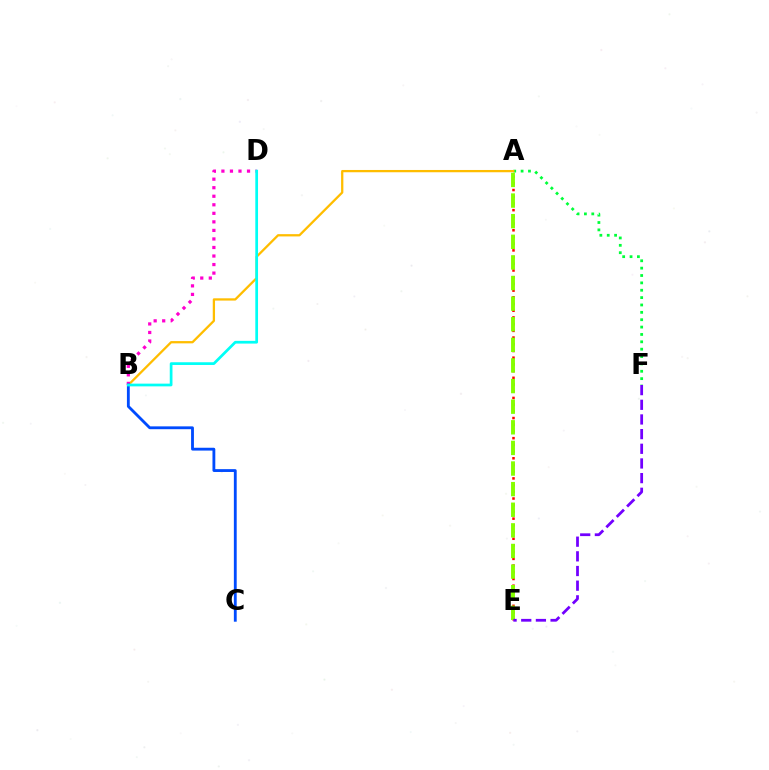{('A', 'F'): [{'color': '#00ff39', 'line_style': 'dotted', 'thickness': 2.0}], ('A', 'B'): [{'color': '#ffbd00', 'line_style': 'solid', 'thickness': 1.64}], ('A', 'E'): [{'color': '#ff0000', 'line_style': 'dotted', 'thickness': 1.82}, {'color': '#84ff00', 'line_style': 'dashed', 'thickness': 2.8}], ('B', 'D'): [{'color': '#ff00cf', 'line_style': 'dotted', 'thickness': 2.32}, {'color': '#00fff6', 'line_style': 'solid', 'thickness': 1.96}], ('B', 'C'): [{'color': '#004bff', 'line_style': 'solid', 'thickness': 2.04}], ('E', 'F'): [{'color': '#7200ff', 'line_style': 'dashed', 'thickness': 1.99}]}